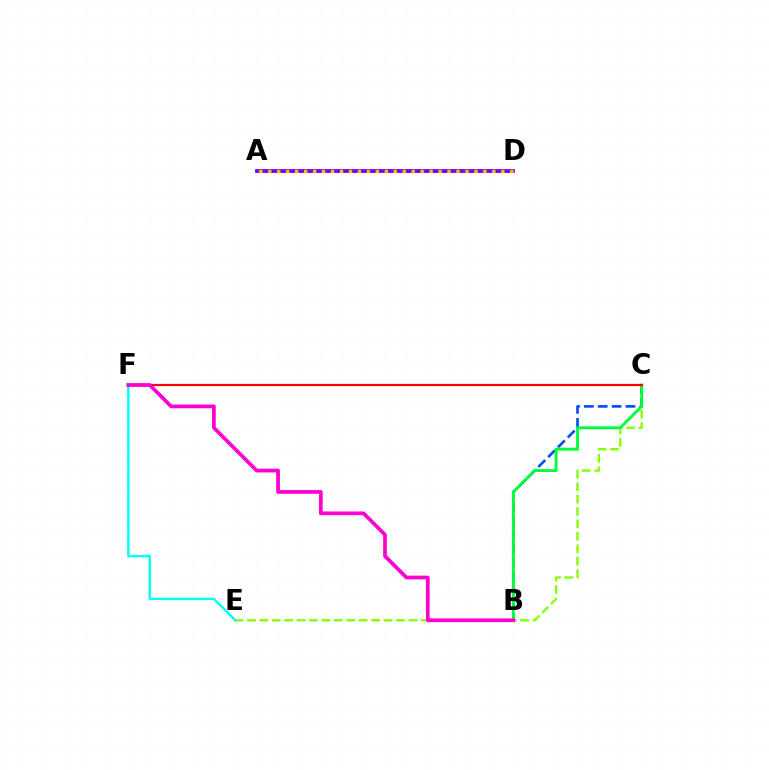{('A', 'D'): [{'color': '#7200ff', 'line_style': 'solid', 'thickness': 2.72}, {'color': '#ffbd00', 'line_style': 'dotted', 'thickness': 2.44}], ('C', 'E'): [{'color': '#84ff00', 'line_style': 'dashed', 'thickness': 1.69}], ('B', 'C'): [{'color': '#004bff', 'line_style': 'dashed', 'thickness': 1.88}, {'color': '#00ff39', 'line_style': 'solid', 'thickness': 2.08}], ('E', 'F'): [{'color': '#00fff6', 'line_style': 'solid', 'thickness': 1.72}], ('C', 'F'): [{'color': '#ff0000', 'line_style': 'solid', 'thickness': 1.57}], ('B', 'F'): [{'color': '#ff00cf', 'line_style': 'solid', 'thickness': 2.69}]}